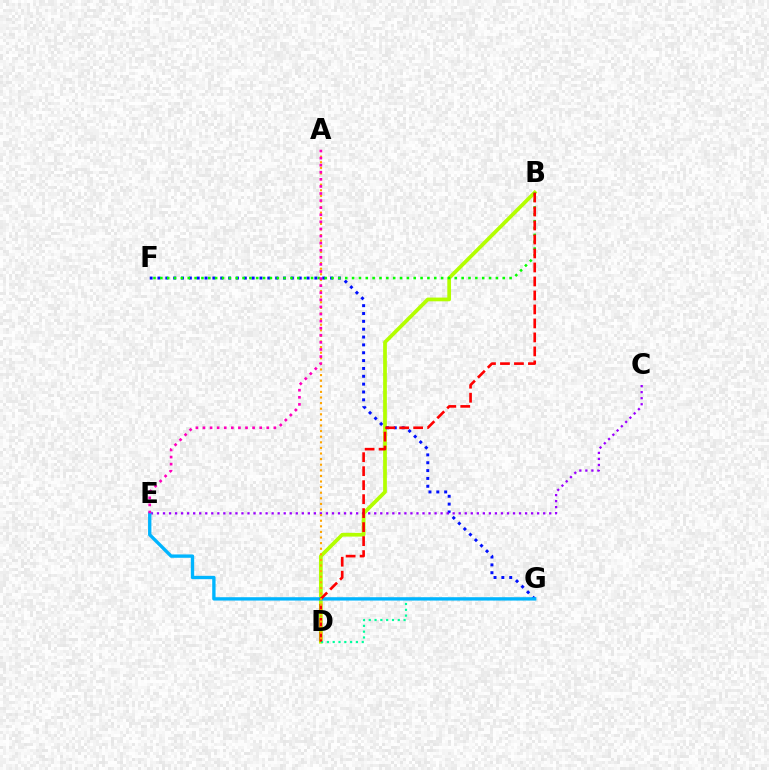{('B', 'D'): [{'color': '#b3ff00', 'line_style': 'solid', 'thickness': 2.68}, {'color': '#ff0000', 'line_style': 'dashed', 'thickness': 1.9}], ('F', 'G'): [{'color': '#0010ff', 'line_style': 'dotted', 'thickness': 2.13}], ('B', 'F'): [{'color': '#08ff00', 'line_style': 'dotted', 'thickness': 1.86}], ('C', 'E'): [{'color': '#9b00ff', 'line_style': 'dotted', 'thickness': 1.64}], ('D', 'G'): [{'color': '#00ff9d', 'line_style': 'dotted', 'thickness': 1.58}], ('E', 'G'): [{'color': '#00b5ff', 'line_style': 'solid', 'thickness': 2.41}], ('A', 'D'): [{'color': '#ffa500', 'line_style': 'dotted', 'thickness': 1.52}], ('A', 'E'): [{'color': '#ff00bd', 'line_style': 'dotted', 'thickness': 1.93}]}